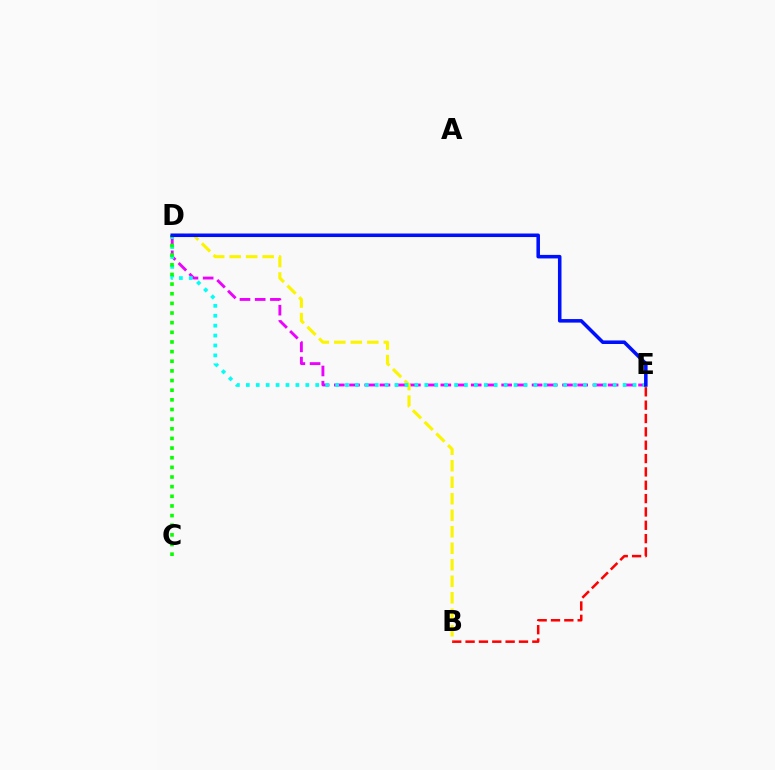{('B', 'E'): [{'color': '#ff0000', 'line_style': 'dashed', 'thickness': 1.81}], ('D', 'E'): [{'color': '#ee00ff', 'line_style': 'dashed', 'thickness': 2.07}, {'color': '#00fff6', 'line_style': 'dotted', 'thickness': 2.69}, {'color': '#0010ff', 'line_style': 'solid', 'thickness': 2.55}], ('B', 'D'): [{'color': '#fcf500', 'line_style': 'dashed', 'thickness': 2.24}], ('C', 'D'): [{'color': '#08ff00', 'line_style': 'dotted', 'thickness': 2.62}]}